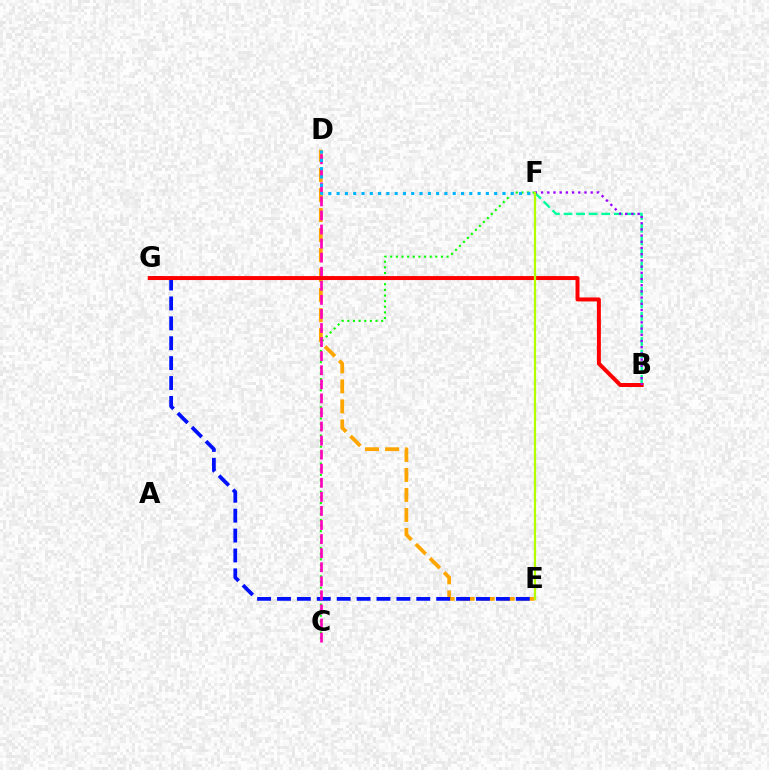{('D', 'E'): [{'color': '#ffa500', 'line_style': 'dashed', 'thickness': 2.72}], ('C', 'F'): [{'color': '#08ff00', 'line_style': 'dotted', 'thickness': 1.53}], ('E', 'G'): [{'color': '#0010ff', 'line_style': 'dashed', 'thickness': 2.7}], ('B', 'F'): [{'color': '#00ff9d', 'line_style': 'dashed', 'thickness': 1.71}, {'color': '#9b00ff', 'line_style': 'dotted', 'thickness': 1.68}], ('C', 'D'): [{'color': '#ff00bd', 'line_style': 'dashed', 'thickness': 1.91}], ('B', 'G'): [{'color': '#ff0000', 'line_style': 'solid', 'thickness': 2.87}], ('E', 'F'): [{'color': '#b3ff00', 'line_style': 'solid', 'thickness': 1.64}], ('D', 'F'): [{'color': '#00b5ff', 'line_style': 'dotted', 'thickness': 2.25}]}